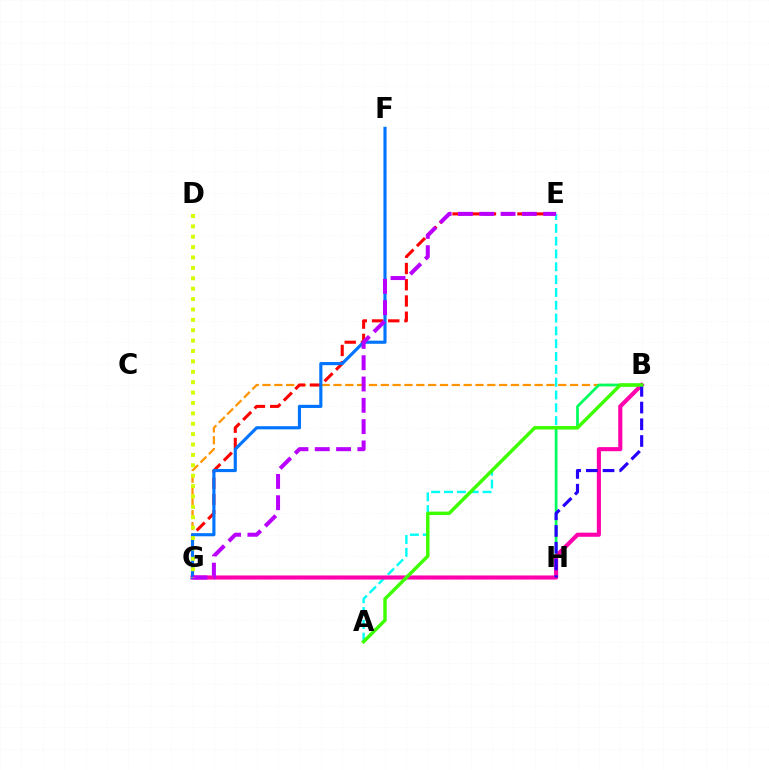{('B', 'G'): [{'color': '#ff9400', 'line_style': 'dashed', 'thickness': 1.61}, {'color': '#ff00ac', 'line_style': 'solid', 'thickness': 2.95}], ('E', 'G'): [{'color': '#ff0000', 'line_style': 'dashed', 'thickness': 2.21}, {'color': '#b900ff', 'line_style': 'dashed', 'thickness': 2.89}], ('A', 'E'): [{'color': '#00fff6', 'line_style': 'dashed', 'thickness': 1.74}], ('B', 'H'): [{'color': '#00ff5c', 'line_style': 'solid', 'thickness': 1.97}, {'color': '#2500ff', 'line_style': 'dashed', 'thickness': 2.27}], ('F', 'G'): [{'color': '#0074ff', 'line_style': 'solid', 'thickness': 2.26}], ('A', 'B'): [{'color': '#3dff00', 'line_style': 'solid', 'thickness': 2.47}], ('D', 'G'): [{'color': '#d1ff00', 'line_style': 'dotted', 'thickness': 2.82}]}